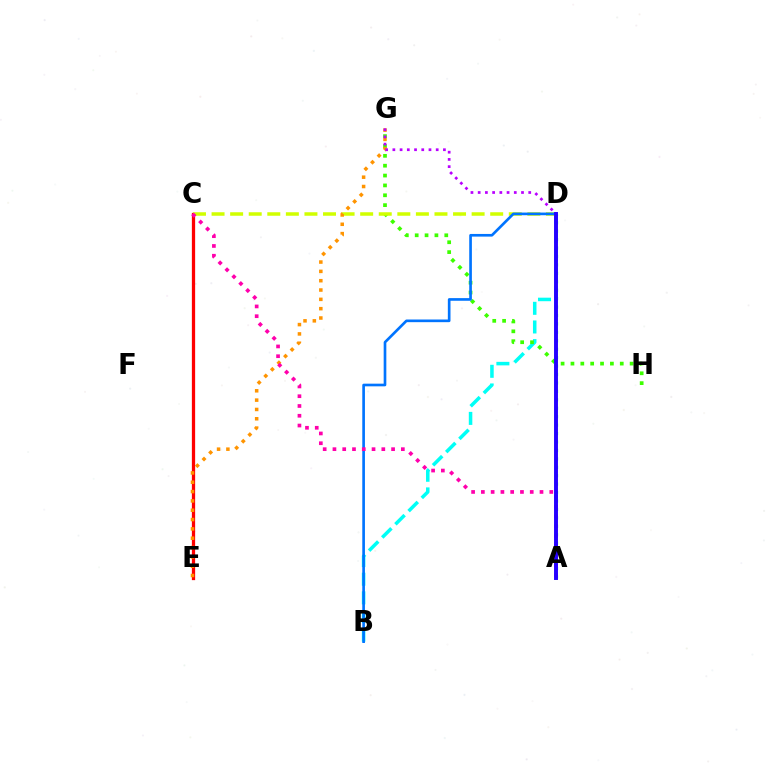{('B', 'D'): [{'color': '#00fff6', 'line_style': 'dashed', 'thickness': 2.53}, {'color': '#0074ff', 'line_style': 'solid', 'thickness': 1.92}], ('G', 'H'): [{'color': '#3dff00', 'line_style': 'dotted', 'thickness': 2.68}], ('C', 'E'): [{'color': '#ff0000', 'line_style': 'solid', 'thickness': 2.35}], ('C', 'D'): [{'color': '#d1ff00', 'line_style': 'dashed', 'thickness': 2.52}], ('E', 'G'): [{'color': '#ff9400', 'line_style': 'dotted', 'thickness': 2.53}], ('D', 'G'): [{'color': '#b900ff', 'line_style': 'dotted', 'thickness': 1.96}], ('A', 'D'): [{'color': '#00ff5c', 'line_style': 'dotted', 'thickness': 2.29}, {'color': '#2500ff', 'line_style': 'solid', 'thickness': 2.82}], ('A', 'C'): [{'color': '#ff00ac', 'line_style': 'dotted', 'thickness': 2.66}]}